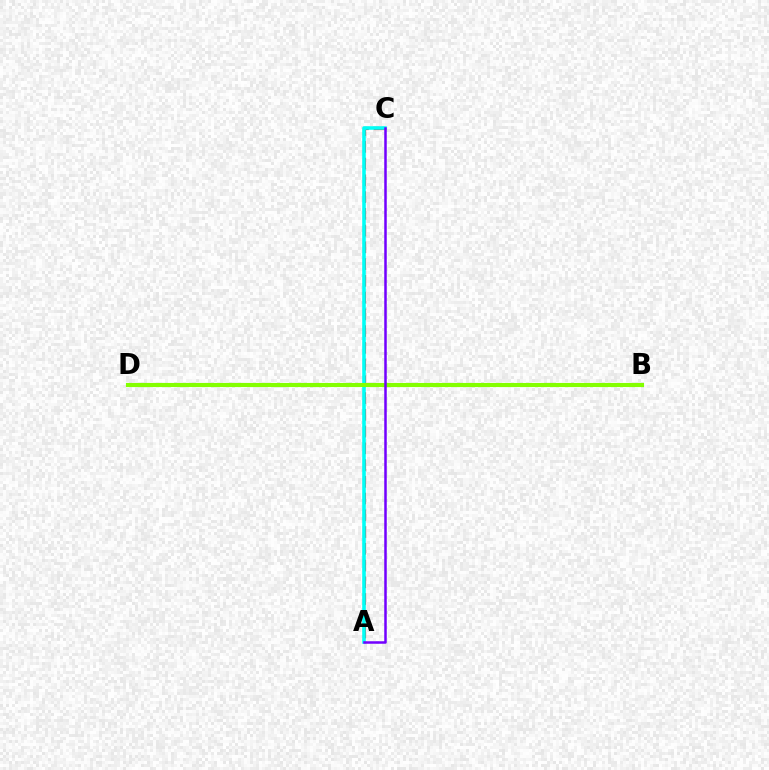{('A', 'C'): [{'color': '#ff0000', 'line_style': 'dashed', 'thickness': 2.28}, {'color': '#00fff6', 'line_style': 'solid', 'thickness': 2.57}, {'color': '#7200ff', 'line_style': 'solid', 'thickness': 1.8}], ('B', 'D'): [{'color': '#84ff00', 'line_style': 'solid', 'thickness': 2.97}]}